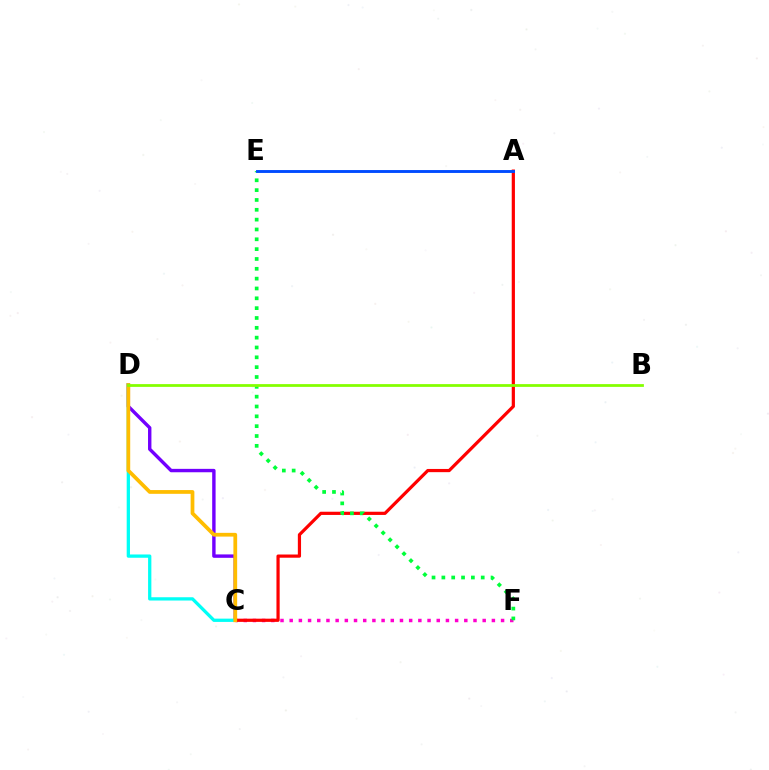{('C', 'F'): [{'color': '#ff00cf', 'line_style': 'dotted', 'thickness': 2.5}], ('A', 'C'): [{'color': '#ff0000', 'line_style': 'solid', 'thickness': 2.31}], ('E', 'F'): [{'color': '#00ff39', 'line_style': 'dotted', 'thickness': 2.67}], ('C', 'D'): [{'color': '#7200ff', 'line_style': 'solid', 'thickness': 2.45}, {'color': '#00fff6', 'line_style': 'solid', 'thickness': 2.36}, {'color': '#ffbd00', 'line_style': 'solid', 'thickness': 2.7}], ('A', 'E'): [{'color': '#004bff', 'line_style': 'solid', 'thickness': 2.08}], ('B', 'D'): [{'color': '#84ff00', 'line_style': 'solid', 'thickness': 1.99}]}